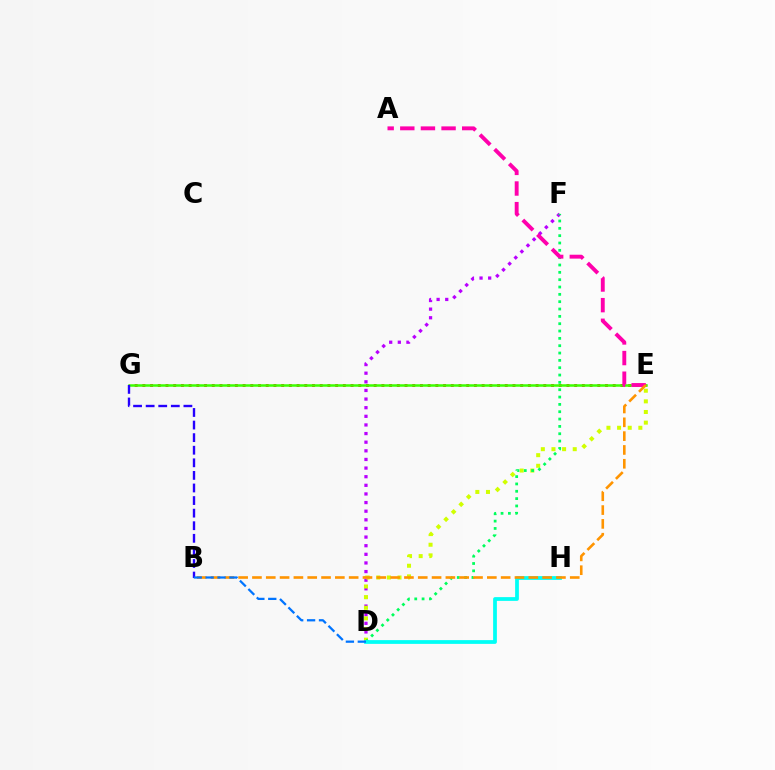{('E', 'G'): [{'color': '#ff0000', 'line_style': 'dotted', 'thickness': 2.09}, {'color': '#3dff00', 'line_style': 'solid', 'thickness': 1.81}], ('D', 'F'): [{'color': '#b900ff', 'line_style': 'dotted', 'thickness': 2.34}, {'color': '#00ff5c', 'line_style': 'dotted', 'thickness': 1.99}], ('D', 'E'): [{'color': '#d1ff00', 'line_style': 'dotted', 'thickness': 2.89}], ('B', 'G'): [{'color': '#2500ff', 'line_style': 'dashed', 'thickness': 1.71}], ('D', 'H'): [{'color': '#00fff6', 'line_style': 'solid', 'thickness': 2.71}], ('A', 'E'): [{'color': '#ff00ac', 'line_style': 'dashed', 'thickness': 2.8}], ('B', 'E'): [{'color': '#ff9400', 'line_style': 'dashed', 'thickness': 1.88}], ('B', 'D'): [{'color': '#0074ff', 'line_style': 'dashed', 'thickness': 1.62}]}